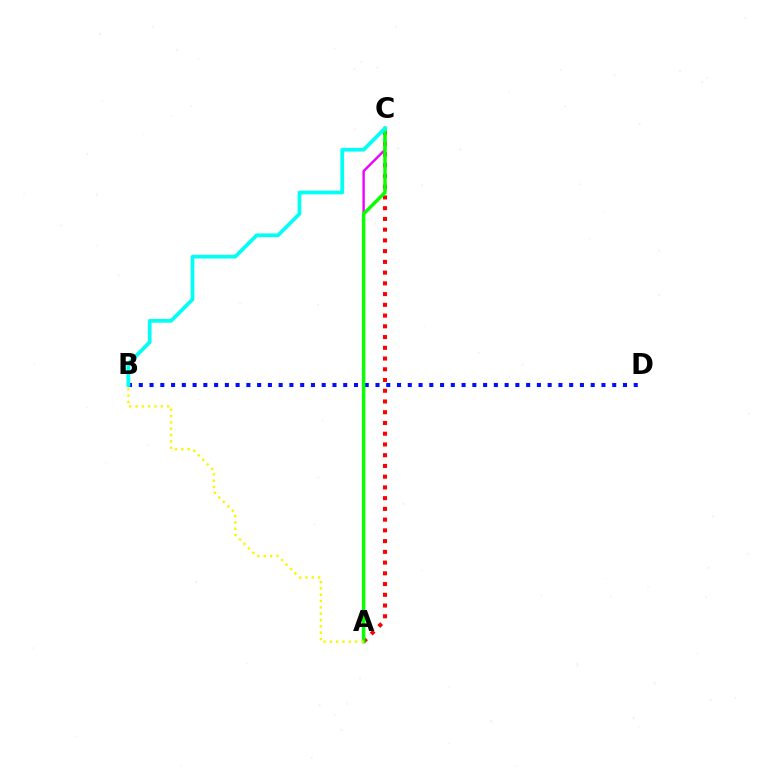{('A', 'C'): [{'color': '#ff0000', 'line_style': 'dotted', 'thickness': 2.92}, {'color': '#ee00ff', 'line_style': 'solid', 'thickness': 1.72}, {'color': '#08ff00', 'line_style': 'solid', 'thickness': 2.49}], ('B', 'D'): [{'color': '#0010ff', 'line_style': 'dotted', 'thickness': 2.92}], ('A', 'B'): [{'color': '#fcf500', 'line_style': 'dotted', 'thickness': 1.72}], ('B', 'C'): [{'color': '#00fff6', 'line_style': 'solid', 'thickness': 2.68}]}